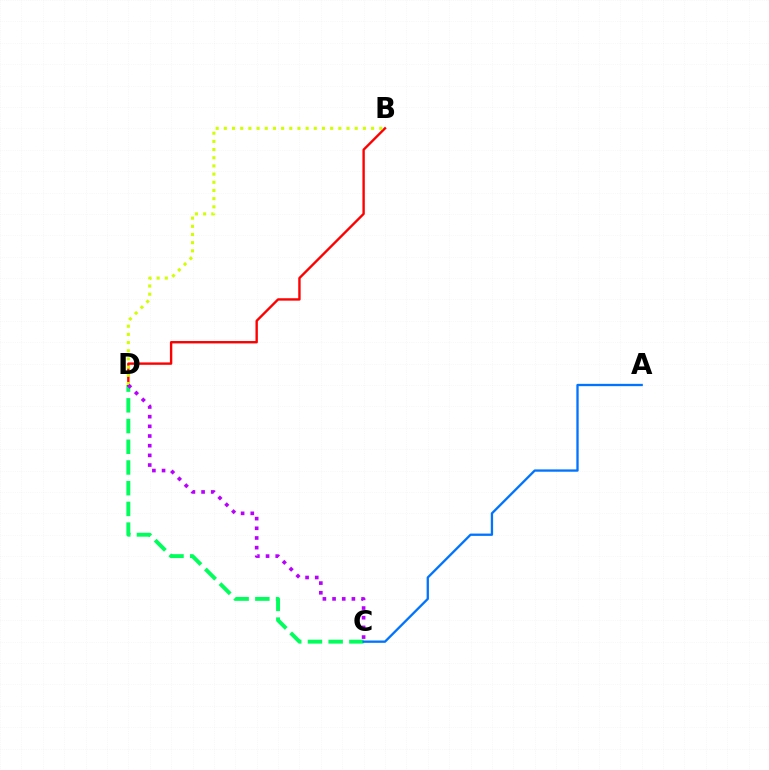{('C', 'D'): [{'color': '#00ff5c', 'line_style': 'dashed', 'thickness': 2.81}, {'color': '#b900ff', 'line_style': 'dotted', 'thickness': 2.63}], ('B', 'D'): [{'color': '#ff0000', 'line_style': 'solid', 'thickness': 1.72}, {'color': '#d1ff00', 'line_style': 'dotted', 'thickness': 2.22}], ('A', 'C'): [{'color': '#0074ff', 'line_style': 'solid', 'thickness': 1.67}]}